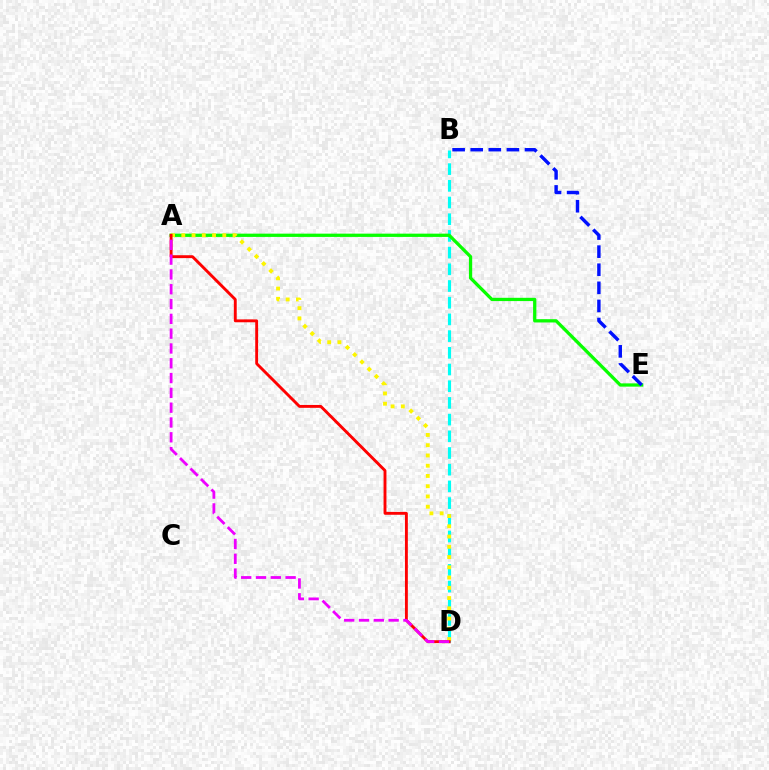{('B', 'D'): [{'color': '#00fff6', 'line_style': 'dashed', 'thickness': 2.27}], ('A', 'E'): [{'color': '#08ff00', 'line_style': 'solid', 'thickness': 2.35}], ('B', 'E'): [{'color': '#0010ff', 'line_style': 'dashed', 'thickness': 2.46}], ('A', 'D'): [{'color': '#fcf500', 'line_style': 'dotted', 'thickness': 2.78}, {'color': '#ff0000', 'line_style': 'solid', 'thickness': 2.08}, {'color': '#ee00ff', 'line_style': 'dashed', 'thickness': 2.01}]}